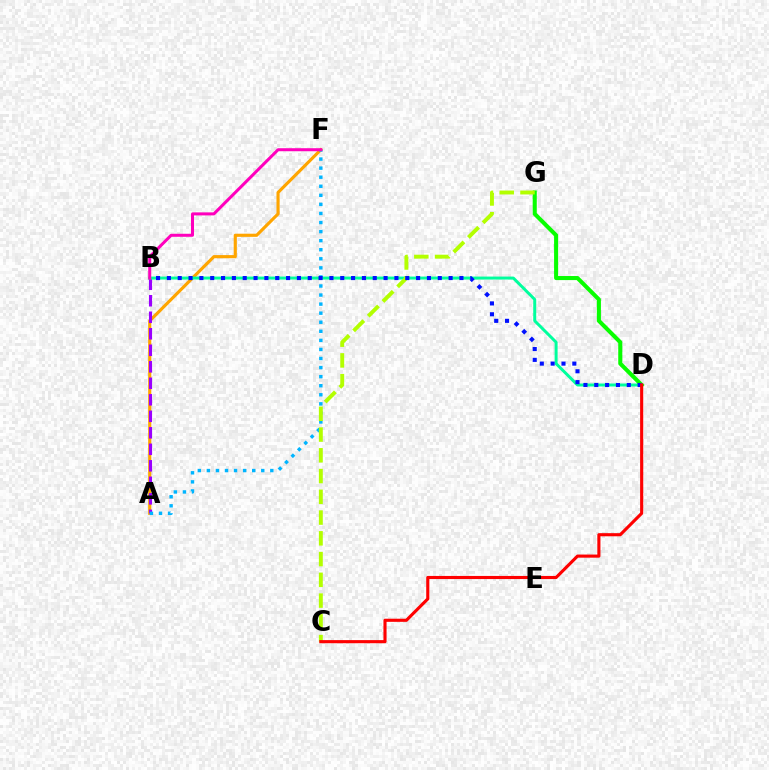{('A', 'F'): [{'color': '#ffa500', 'line_style': 'solid', 'thickness': 2.26}, {'color': '#00b5ff', 'line_style': 'dotted', 'thickness': 2.46}], ('A', 'B'): [{'color': '#9b00ff', 'line_style': 'dashed', 'thickness': 2.24}], ('B', 'D'): [{'color': '#00ff9d', 'line_style': 'solid', 'thickness': 2.14}, {'color': '#0010ff', 'line_style': 'dotted', 'thickness': 2.94}], ('D', 'G'): [{'color': '#08ff00', 'line_style': 'solid', 'thickness': 2.93}], ('B', 'F'): [{'color': '#ff00bd', 'line_style': 'solid', 'thickness': 2.18}], ('C', 'G'): [{'color': '#b3ff00', 'line_style': 'dashed', 'thickness': 2.82}], ('C', 'D'): [{'color': '#ff0000', 'line_style': 'solid', 'thickness': 2.24}]}